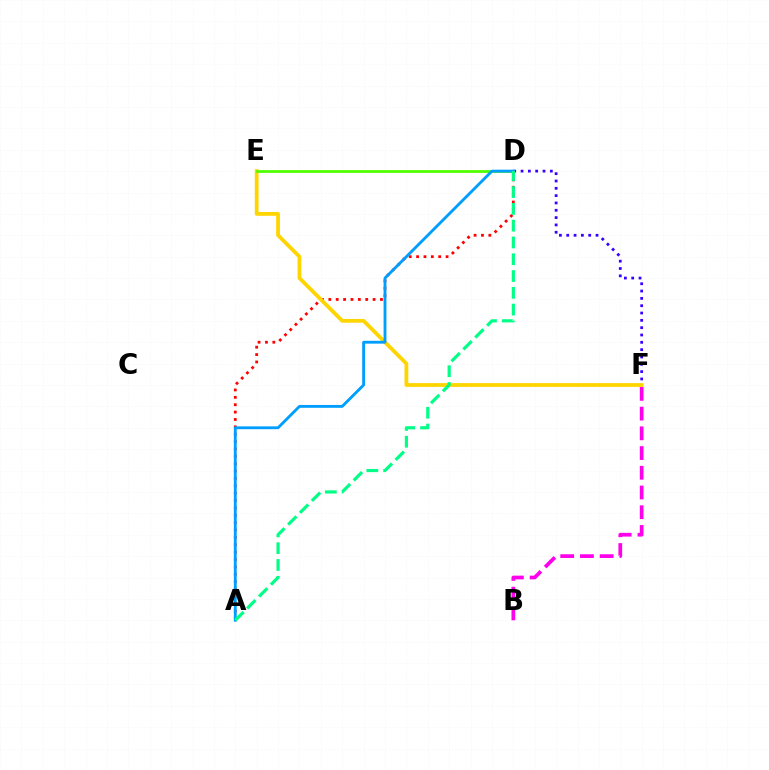{('D', 'F'): [{'color': '#3700ff', 'line_style': 'dotted', 'thickness': 1.99}], ('A', 'D'): [{'color': '#ff0000', 'line_style': 'dotted', 'thickness': 2.0}, {'color': '#009eff', 'line_style': 'solid', 'thickness': 2.05}, {'color': '#00ff86', 'line_style': 'dashed', 'thickness': 2.28}], ('E', 'F'): [{'color': '#ffd500', 'line_style': 'solid', 'thickness': 2.72}], ('B', 'F'): [{'color': '#ff00ed', 'line_style': 'dashed', 'thickness': 2.68}], ('D', 'E'): [{'color': '#4fff00', 'line_style': 'solid', 'thickness': 1.97}]}